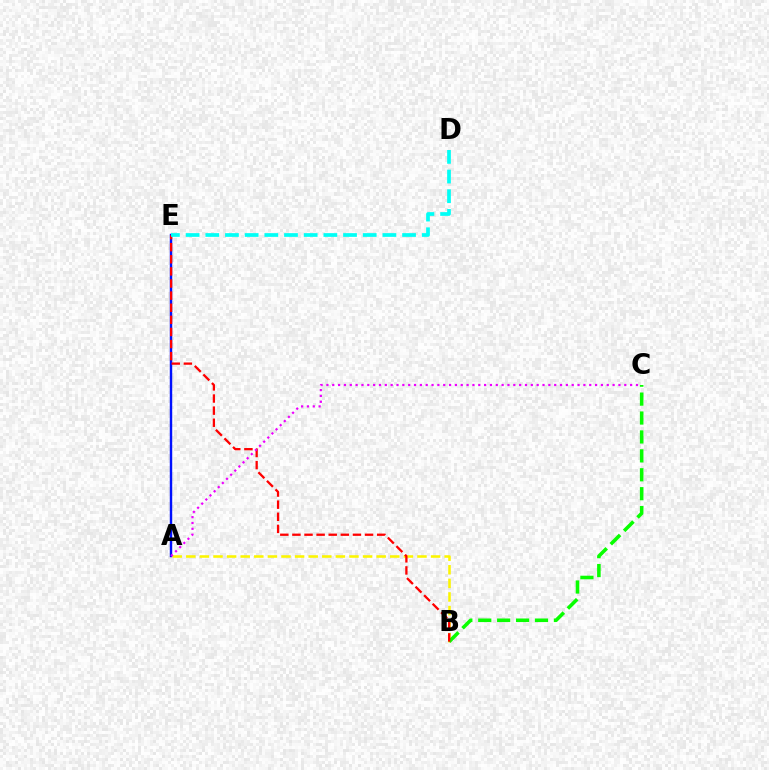{('A', 'E'): [{'color': '#0010ff', 'line_style': 'solid', 'thickness': 1.75}], ('A', 'B'): [{'color': '#fcf500', 'line_style': 'dashed', 'thickness': 1.85}], ('B', 'C'): [{'color': '#08ff00', 'line_style': 'dashed', 'thickness': 2.57}], ('B', 'E'): [{'color': '#ff0000', 'line_style': 'dashed', 'thickness': 1.64}], ('D', 'E'): [{'color': '#00fff6', 'line_style': 'dashed', 'thickness': 2.67}], ('A', 'C'): [{'color': '#ee00ff', 'line_style': 'dotted', 'thickness': 1.59}]}